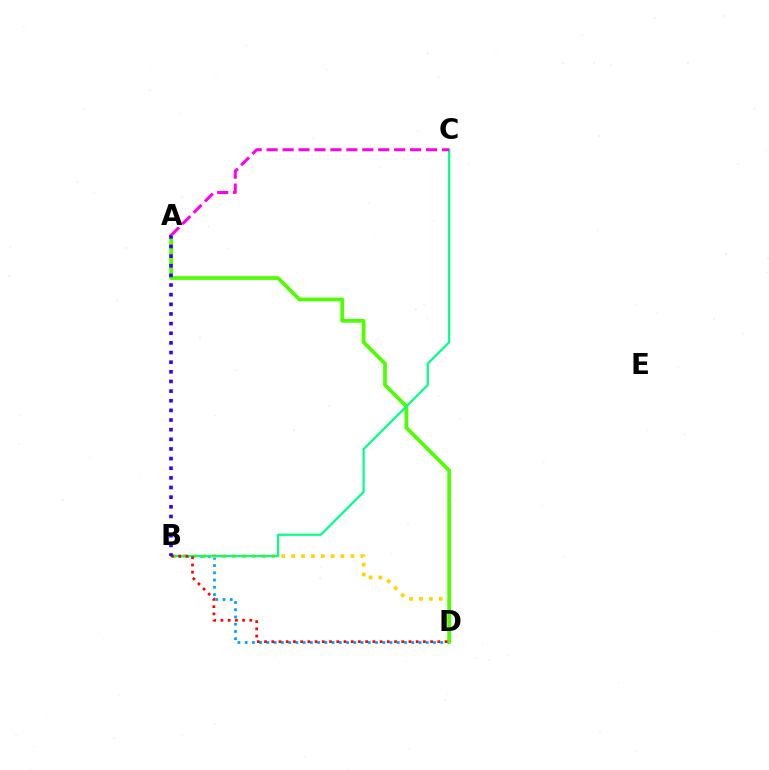{('B', 'D'): [{'color': '#009eff', 'line_style': 'dotted', 'thickness': 1.97}, {'color': '#ffd500', 'line_style': 'dotted', 'thickness': 2.68}, {'color': '#ff0000', 'line_style': 'dotted', 'thickness': 1.96}], ('A', 'D'): [{'color': '#4fff00', 'line_style': 'solid', 'thickness': 2.68}], ('B', 'C'): [{'color': '#00ff86', 'line_style': 'solid', 'thickness': 1.58}], ('A', 'B'): [{'color': '#3700ff', 'line_style': 'dotted', 'thickness': 2.62}], ('A', 'C'): [{'color': '#ff00ed', 'line_style': 'dashed', 'thickness': 2.17}]}